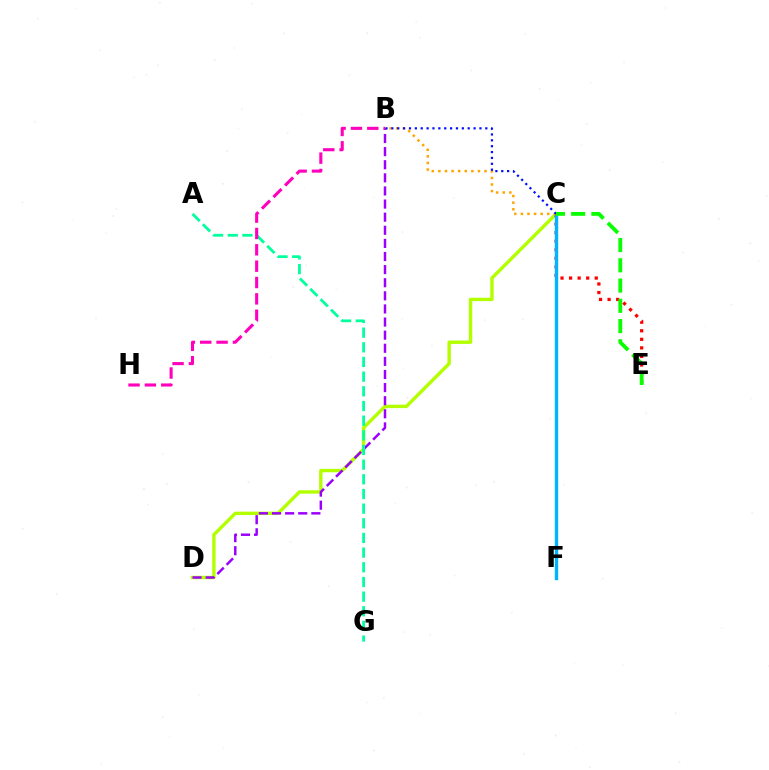{('C', 'D'): [{'color': '#b3ff00', 'line_style': 'solid', 'thickness': 2.45}], ('B', 'D'): [{'color': '#9b00ff', 'line_style': 'dashed', 'thickness': 1.78}], ('A', 'G'): [{'color': '#00ff9d', 'line_style': 'dashed', 'thickness': 1.99}], ('C', 'E'): [{'color': '#ff0000', 'line_style': 'dotted', 'thickness': 2.33}, {'color': '#08ff00', 'line_style': 'dashed', 'thickness': 2.75}], ('C', 'F'): [{'color': '#00b5ff', 'line_style': 'solid', 'thickness': 2.45}], ('B', 'C'): [{'color': '#ffa500', 'line_style': 'dotted', 'thickness': 1.79}, {'color': '#0010ff', 'line_style': 'dotted', 'thickness': 1.6}], ('B', 'H'): [{'color': '#ff00bd', 'line_style': 'dashed', 'thickness': 2.22}]}